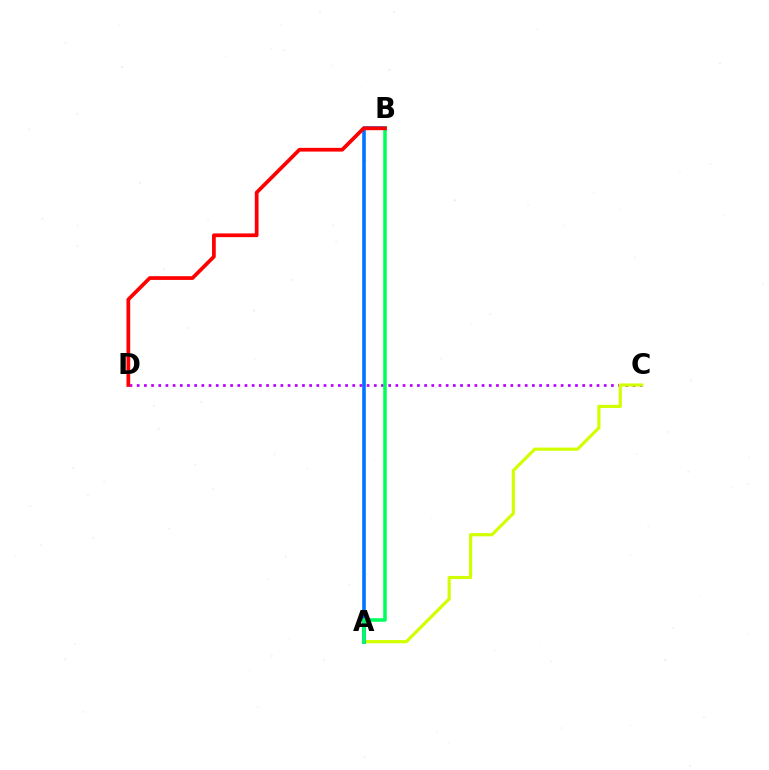{('C', 'D'): [{'color': '#b900ff', 'line_style': 'dotted', 'thickness': 1.95}], ('A', 'C'): [{'color': '#d1ff00', 'line_style': 'solid', 'thickness': 2.27}], ('A', 'B'): [{'color': '#0074ff', 'line_style': 'solid', 'thickness': 2.59}, {'color': '#00ff5c', 'line_style': 'solid', 'thickness': 2.56}], ('B', 'D'): [{'color': '#ff0000', 'line_style': 'solid', 'thickness': 2.68}]}